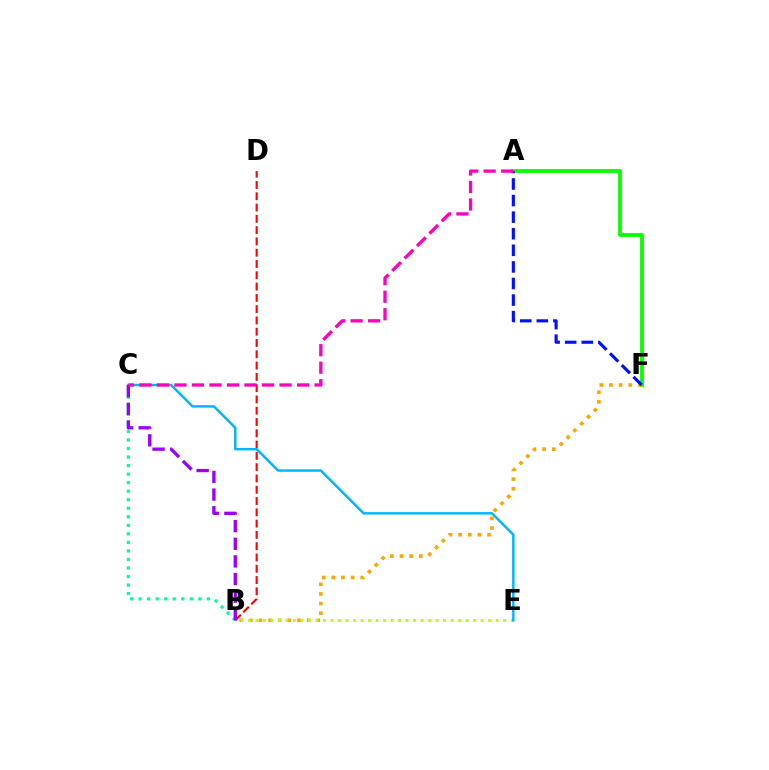{('A', 'F'): [{'color': '#08ff00', 'line_style': 'solid', 'thickness': 2.76}, {'color': '#0010ff', 'line_style': 'dashed', 'thickness': 2.25}], ('B', 'C'): [{'color': '#00ff9d', 'line_style': 'dotted', 'thickness': 2.32}, {'color': '#9b00ff', 'line_style': 'dashed', 'thickness': 2.4}], ('B', 'F'): [{'color': '#ffa500', 'line_style': 'dotted', 'thickness': 2.62}], ('B', 'E'): [{'color': '#b3ff00', 'line_style': 'dotted', 'thickness': 2.04}], ('B', 'D'): [{'color': '#ff0000', 'line_style': 'dashed', 'thickness': 1.53}], ('C', 'E'): [{'color': '#00b5ff', 'line_style': 'solid', 'thickness': 1.76}], ('A', 'C'): [{'color': '#ff00bd', 'line_style': 'dashed', 'thickness': 2.38}]}